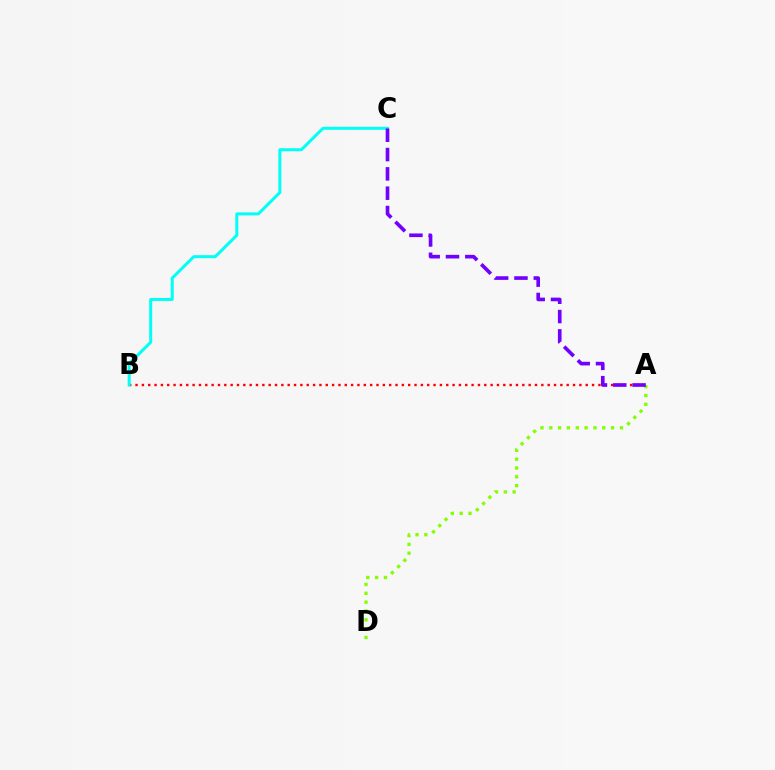{('A', 'B'): [{'color': '#ff0000', 'line_style': 'dotted', 'thickness': 1.72}], ('B', 'C'): [{'color': '#00fff6', 'line_style': 'solid', 'thickness': 2.17}], ('A', 'D'): [{'color': '#84ff00', 'line_style': 'dotted', 'thickness': 2.4}], ('A', 'C'): [{'color': '#7200ff', 'line_style': 'dashed', 'thickness': 2.62}]}